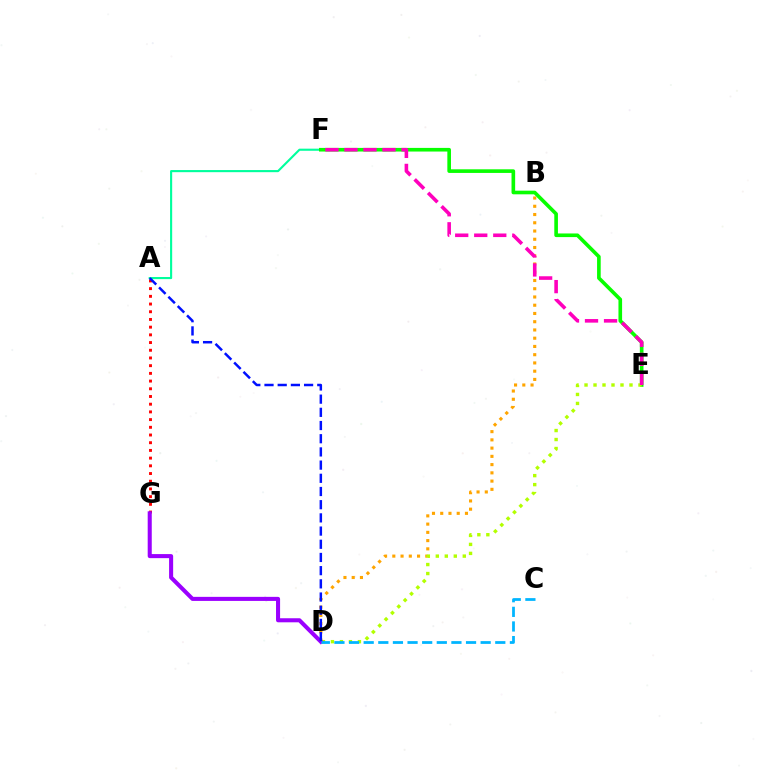{('A', 'G'): [{'color': '#ff0000', 'line_style': 'dotted', 'thickness': 2.09}], ('B', 'D'): [{'color': '#ffa500', 'line_style': 'dotted', 'thickness': 2.24}], ('A', 'F'): [{'color': '#00ff9d', 'line_style': 'solid', 'thickness': 1.53}], ('E', 'F'): [{'color': '#08ff00', 'line_style': 'solid', 'thickness': 2.62}, {'color': '#ff00bd', 'line_style': 'dashed', 'thickness': 2.59}], ('D', 'E'): [{'color': '#b3ff00', 'line_style': 'dotted', 'thickness': 2.44}], ('D', 'G'): [{'color': '#9b00ff', 'line_style': 'solid', 'thickness': 2.92}], ('A', 'D'): [{'color': '#0010ff', 'line_style': 'dashed', 'thickness': 1.79}], ('C', 'D'): [{'color': '#00b5ff', 'line_style': 'dashed', 'thickness': 1.99}]}